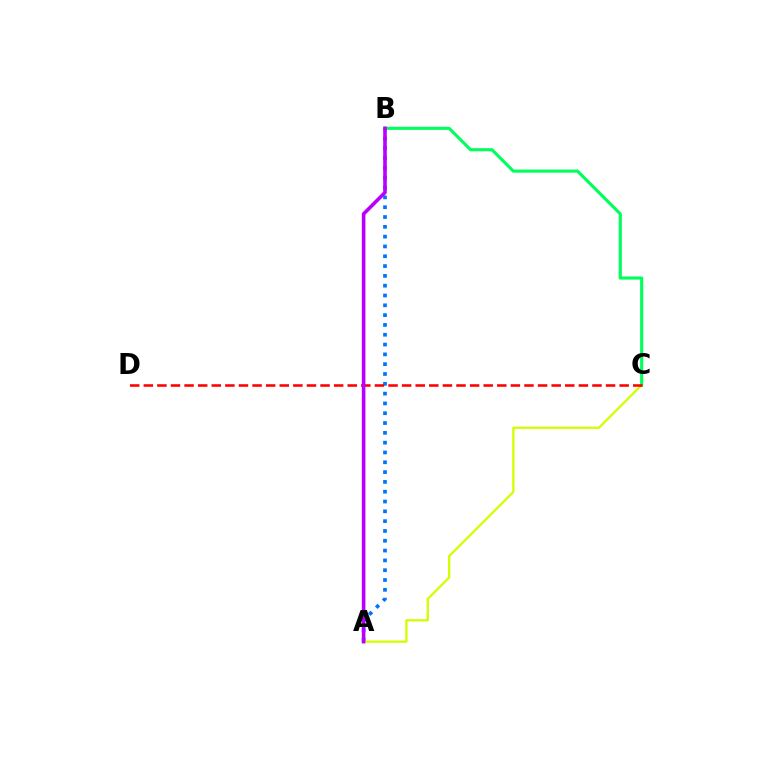{('A', 'B'): [{'color': '#0074ff', 'line_style': 'dotted', 'thickness': 2.67}, {'color': '#b900ff', 'line_style': 'solid', 'thickness': 2.6}], ('A', 'C'): [{'color': '#d1ff00', 'line_style': 'solid', 'thickness': 1.65}], ('B', 'C'): [{'color': '#00ff5c', 'line_style': 'solid', 'thickness': 2.24}], ('C', 'D'): [{'color': '#ff0000', 'line_style': 'dashed', 'thickness': 1.85}]}